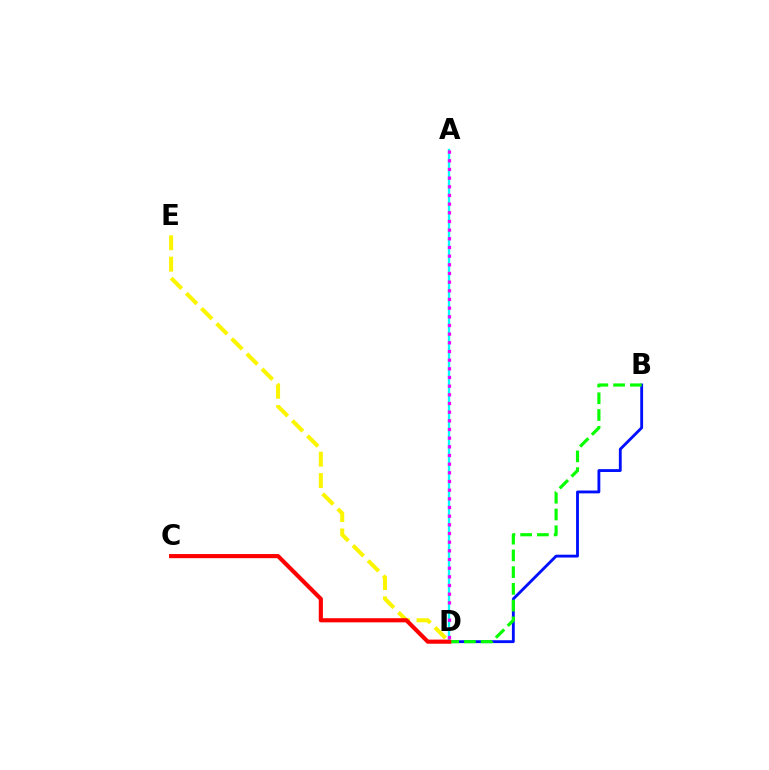{('D', 'E'): [{'color': '#fcf500', 'line_style': 'dashed', 'thickness': 2.91}], ('B', 'D'): [{'color': '#0010ff', 'line_style': 'solid', 'thickness': 2.05}, {'color': '#08ff00', 'line_style': 'dashed', 'thickness': 2.27}], ('A', 'D'): [{'color': '#00fff6', 'line_style': 'solid', 'thickness': 1.68}, {'color': '#ee00ff', 'line_style': 'dotted', 'thickness': 2.35}], ('C', 'D'): [{'color': '#ff0000', 'line_style': 'solid', 'thickness': 2.97}]}